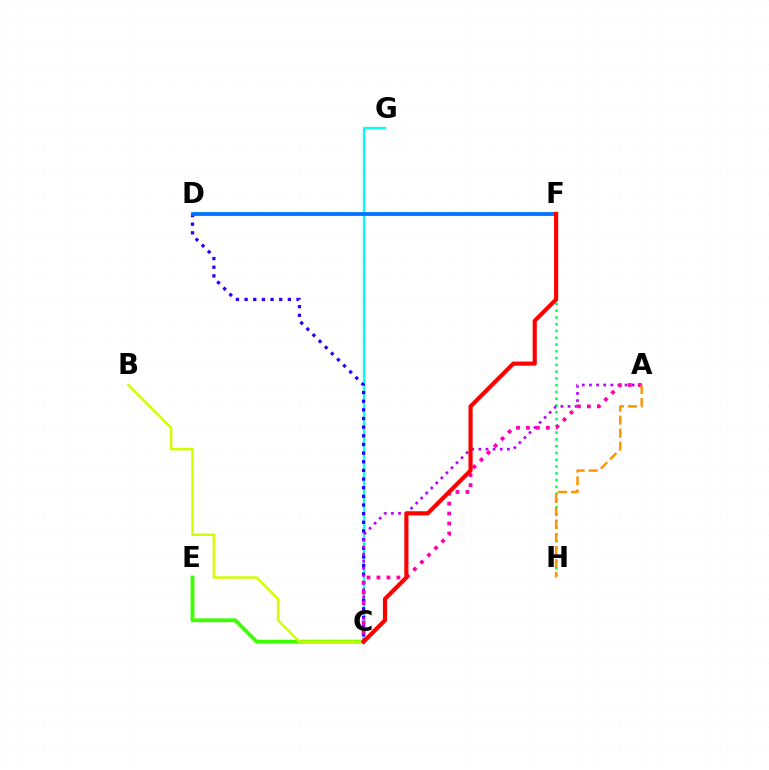{('C', 'G'): [{'color': '#00fff6', 'line_style': 'solid', 'thickness': 1.65}], ('C', 'E'): [{'color': '#3dff00', 'line_style': 'solid', 'thickness': 2.76}], ('C', 'D'): [{'color': '#2500ff', 'line_style': 'dotted', 'thickness': 2.35}], ('F', 'H'): [{'color': '#00ff5c', 'line_style': 'dotted', 'thickness': 1.84}], ('A', 'C'): [{'color': '#b900ff', 'line_style': 'dotted', 'thickness': 1.94}, {'color': '#ff00ac', 'line_style': 'dotted', 'thickness': 2.71}], ('B', 'C'): [{'color': '#d1ff00', 'line_style': 'solid', 'thickness': 1.79}], ('D', 'F'): [{'color': '#0074ff', 'line_style': 'solid', 'thickness': 2.74}], ('C', 'F'): [{'color': '#ff0000', 'line_style': 'solid', 'thickness': 2.99}], ('A', 'H'): [{'color': '#ff9400', 'line_style': 'dashed', 'thickness': 1.77}]}